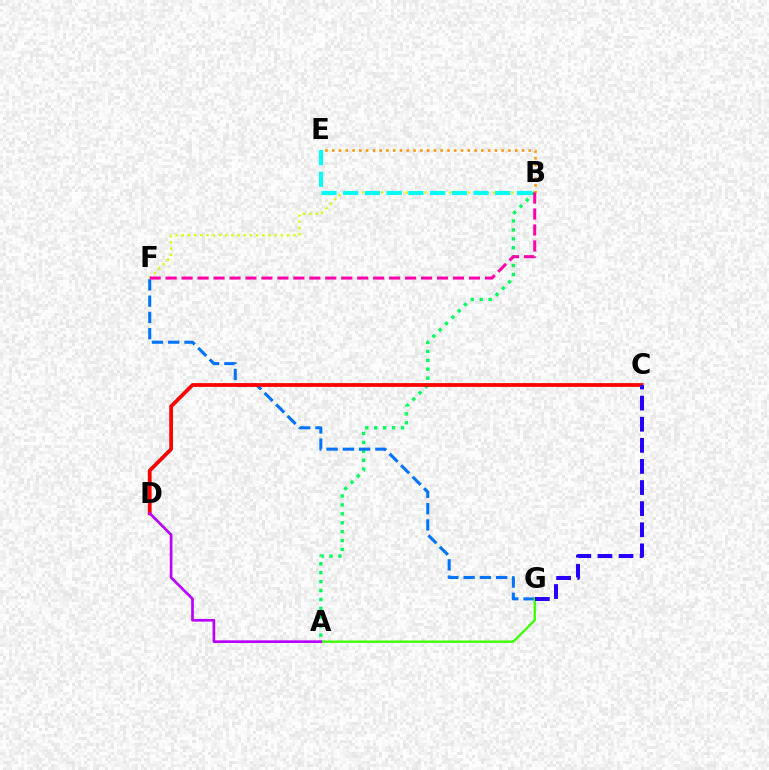{('A', 'B'): [{'color': '#00ff5c', 'line_style': 'dotted', 'thickness': 2.42}], ('B', 'F'): [{'color': '#d1ff00', 'line_style': 'dotted', 'thickness': 1.69}, {'color': '#ff00ac', 'line_style': 'dashed', 'thickness': 2.17}], ('F', 'G'): [{'color': '#0074ff', 'line_style': 'dashed', 'thickness': 2.21}], ('B', 'E'): [{'color': '#00fff6', 'line_style': 'dashed', 'thickness': 2.95}, {'color': '#ff9400', 'line_style': 'dotted', 'thickness': 1.84}], ('A', 'G'): [{'color': '#3dff00', 'line_style': 'solid', 'thickness': 1.71}], ('C', 'D'): [{'color': '#ff0000', 'line_style': 'solid', 'thickness': 2.71}], ('C', 'G'): [{'color': '#2500ff', 'line_style': 'dashed', 'thickness': 2.87}], ('A', 'D'): [{'color': '#b900ff', 'line_style': 'solid', 'thickness': 1.93}]}